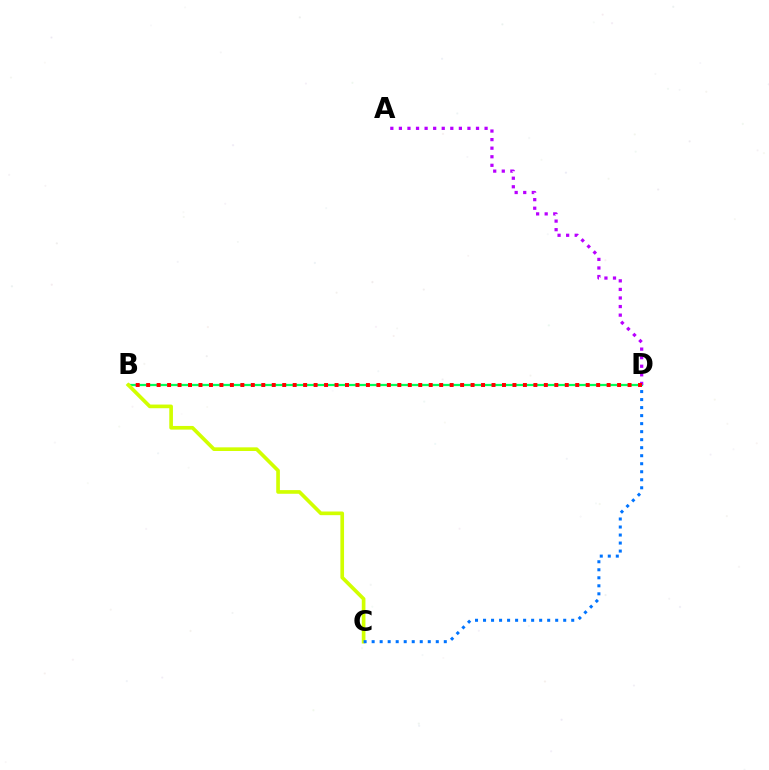{('B', 'D'): [{'color': '#00ff5c', 'line_style': 'solid', 'thickness': 1.61}, {'color': '#ff0000', 'line_style': 'dotted', 'thickness': 2.84}], ('A', 'D'): [{'color': '#b900ff', 'line_style': 'dotted', 'thickness': 2.33}], ('B', 'C'): [{'color': '#d1ff00', 'line_style': 'solid', 'thickness': 2.64}], ('C', 'D'): [{'color': '#0074ff', 'line_style': 'dotted', 'thickness': 2.18}]}